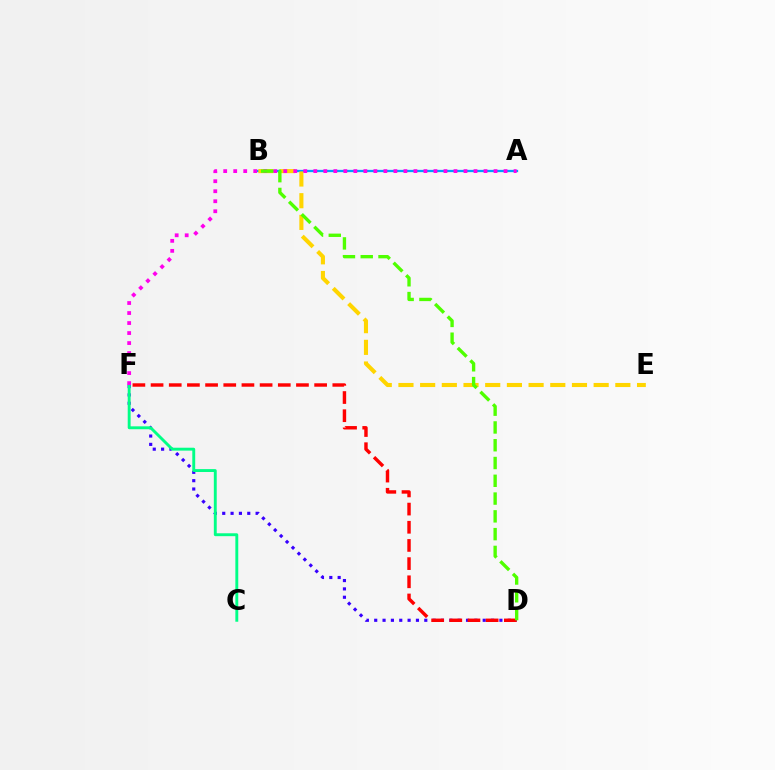{('D', 'F'): [{'color': '#3700ff', 'line_style': 'dotted', 'thickness': 2.27}, {'color': '#ff0000', 'line_style': 'dashed', 'thickness': 2.47}], ('A', 'B'): [{'color': '#009eff', 'line_style': 'solid', 'thickness': 1.65}], ('B', 'E'): [{'color': '#ffd500', 'line_style': 'dashed', 'thickness': 2.95}], ('C', 'F'): [{'color': '#00ff86', 'line_style': 'solid', 'thickness': 2.09}], ('A', 'F'): [{'color': '#ff00ed', 'line_style': 'dotted', 'thickness': 2.72}], ('B', 'D'): [{'color': '#4fff00', 'line_style': 'dashed', 'thickness': 2.42}]}